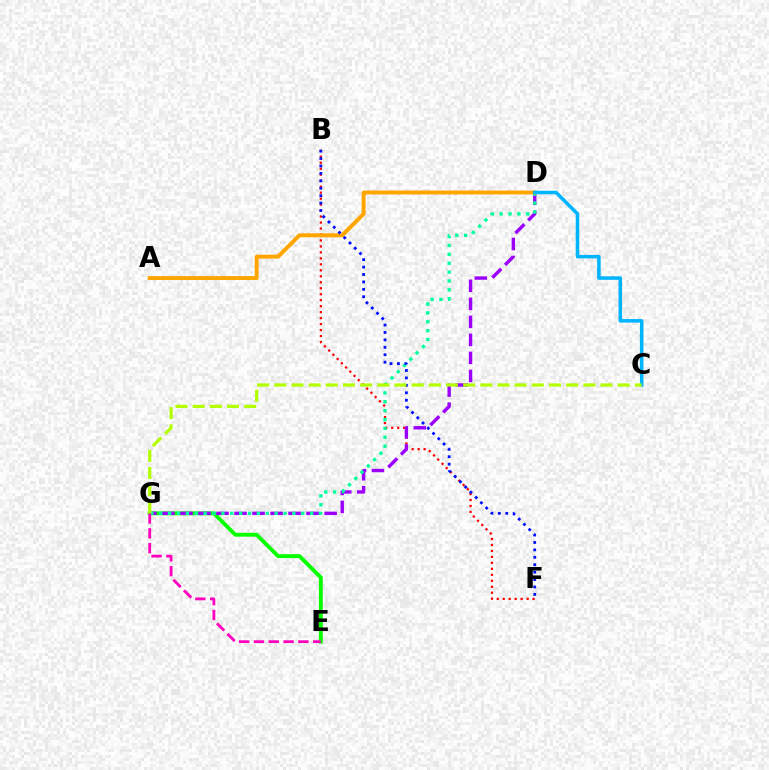{('E', 'G'): [{'color': '#08ff00', 'line_style': 'solid', 'thickness': 2.79}, {'color': '#ff00bd', 'line_style': 'dashed', 'thickness': 2.01}], ('B', 'F'): [{'color': '#ff0000', 'line_style': 'dotted', 'thickness': 1.62}, {'color': '#0010ff', 'line_style': 'dotted', 'thickness': 2.02}], ('D', 'G'): [{'color': '#9b00ff', 'line_style': 'dashed', 'thickness': 2.45}, {'color': '#00ff9d', 'line_style': 'dotted', 'thickness': 2.41}], ('A', 'D'): [{'color': '#ffa500', 'line_style': 'solid', 'thickness': 2.83}], ('C', 'D'): [{'color': '#00b5ff', 'line_style': 'solid', 'thickness': 2.54}], ('C', 'G'): [{'color': '#b3ff00', 'line_style': 'dashed', 'thickness': 2.33}]}